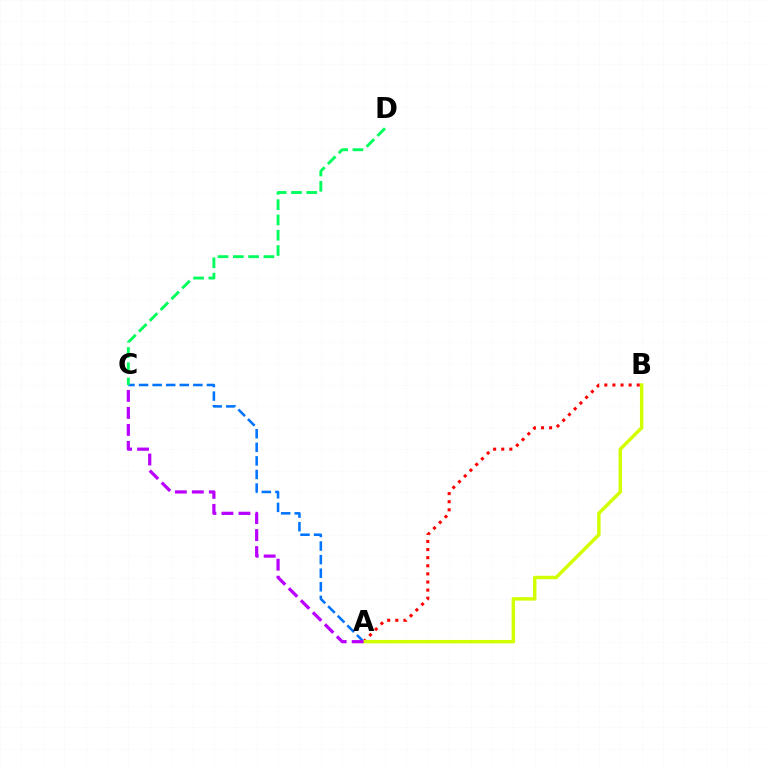{('A', 'B'): [{'color': '#ff0000', 'line_style': 'dotted', 'thickness': 2.2}, {'color': '#d1ff00', 'line_style': 'solid', 'thickness': 2.48}], ('A', 'C'): [{'color': '#0074ff', 'line_style': 'dashed', 'thickness': 1.84}, {'color': '#b900ff', 'line_style': 'dashed', 'thickness': 2.31}], ('C', 'D'): [{'color': '#00ff5c', 'line_style': 'dashed', 'thickness': 2.08}]}